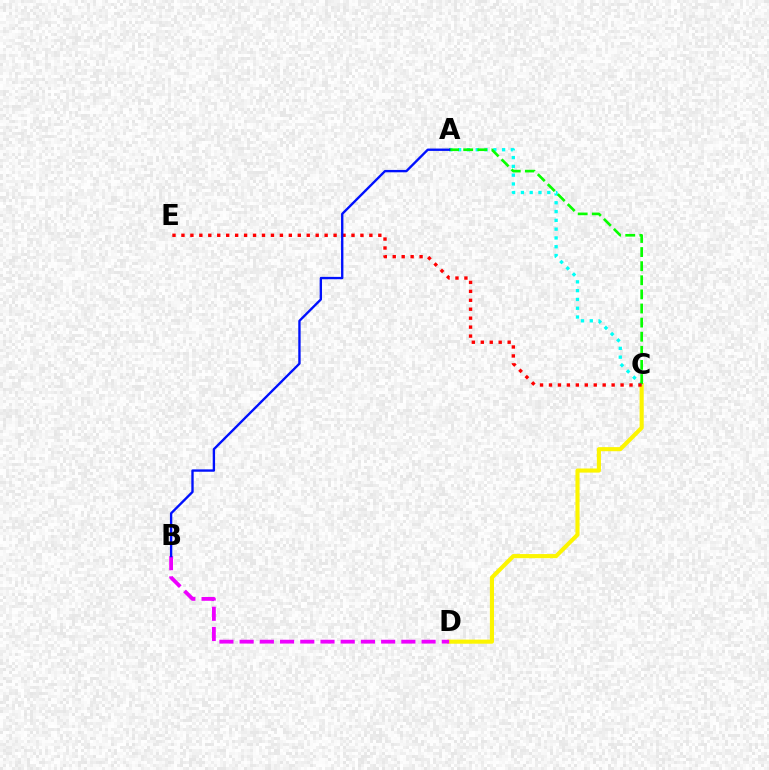{('C', 'D'): [{'color': '#fcf500', 'line_style': 'solid', 'thickness': 2.95}], ('B', 'D'): [{'color': '#ee00ff', 'line_style': 'dashed', 'thickness': 2.75}], ('A', 'C'): [{'color': '#00fff6', 'line_style': 'dotted', 'thickness': 2.39}, {'color': '#08ff00', 'line_style': 'dashed', 'thickness': 1.92}], ('C', 'E'): [{'color': '#ff0000', 'line_style': 'dotted', 'thickness': 2.43}], ('A', 'B'): [{'color': '#0010ff', 'line_style': 'solid', 'thickness': 1.7}]}